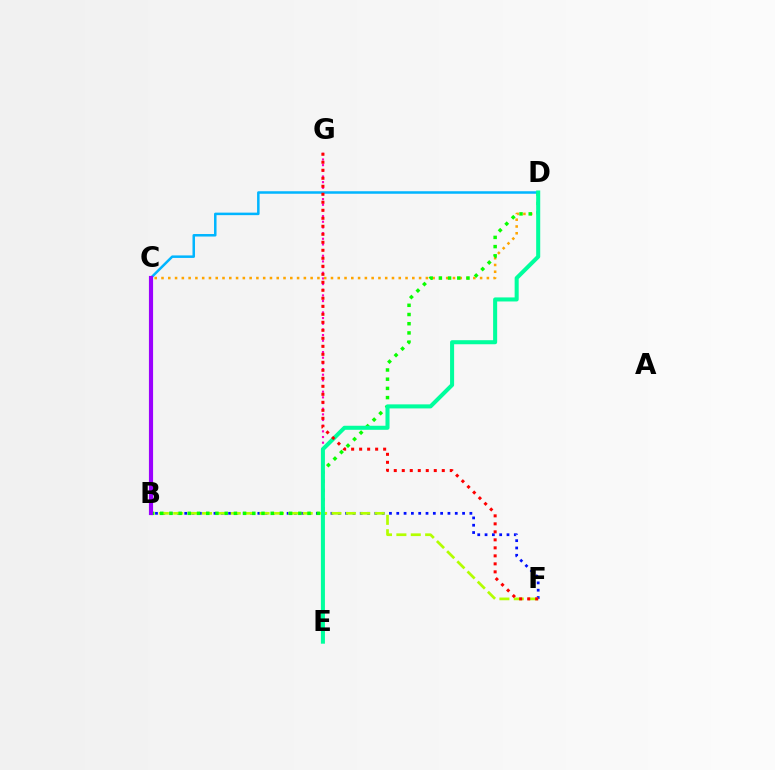{('E', 'G'): [{'color': '#ff00bd', 'line_style': 'dotted', 'thickness': 1.54}], ('B', 'F'): [{'color': '#0010ff', 'line_style': 'dotted', 'thickness': 1.99}, {'color': '#b3ff00', 'line_style': 'dashed', 'thickness': 1.95}], ('C', 'D'): [{'color': '#ffa500', 'line_style': 'dotted', 'thickness': 1.84}, {'color': '#00b5ff', 'line_style': 'solid', 'thickness': 1.81}], ('B', 'D'): [{'color': '#08ff00', 'line_style': 'dotted', 'thickness': 2.5}], ('D', 'E'): [{'color': '#00ff9d', 'line_style': 'solid', 'thickness': 2.91}], ('F', 'G'): [{'color': '#ff0000', 'line_style': 'dotted', 'thickness': 2.17}], ('B', 'C'): [{'color': '#9b00ff', 'line_style': 'solid', 'thickness': 2.99}]}